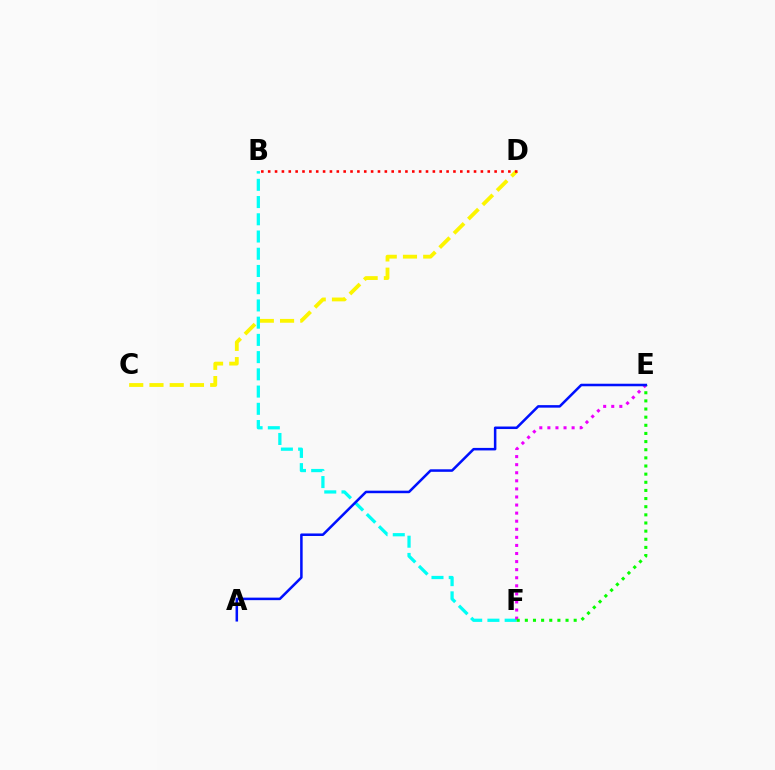{('C', 'D'): [{'color': '#fcf500', 'line_style': 'dashed', 'thickness': 2.75}], ('B', 'F'): [{'color': '#00fff6', 'line_style': 'dashed', 'thickness': 2.34}], ('E', 'F'): [{'color': '#ee00ff', 'line_style': 'dotted', 'thickness': 2.19}, {'color': '#08ff00', 'line_style': 'dotted', 'thickness': 2.21}], ('A', 'E'): [{'color': '#0010ff', 'line_style': 'solid', 'thickness': 1.82}], ('B', 'D'): [{'color': '#ff0000', 'line_style': 'dotted', 'thickness': 1.86}]}